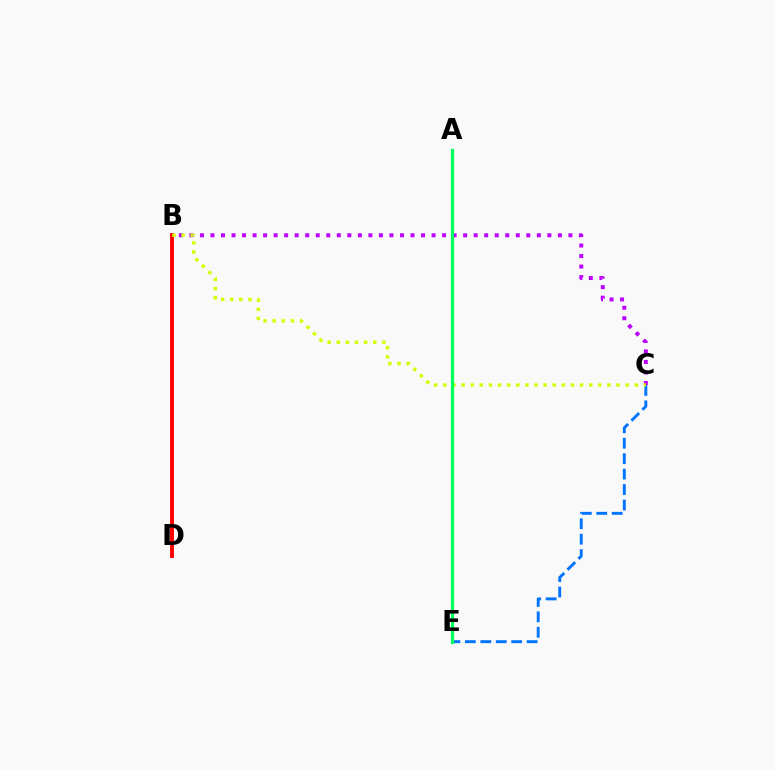{('C', 'E'): [{'color': '#0074ff', 'line_style': 'dashed', 'thickness': 2.1}], ('B', 'D'): [{'color': '#ff0000', 'line_style': 'solid', 'thickness': 2.8}], ('B', 'C'): [{'color': '#b900ff', 'line_style': 'dotted', 'thickness': 2.86}, {'color': '#d1ff00', 'line_style': 'dotted', 'thickness': 2.48}], ('A', 'E'): [{'color': '#00ff5c', 'line_style': 'solid', 'thickness': 2.31}]}